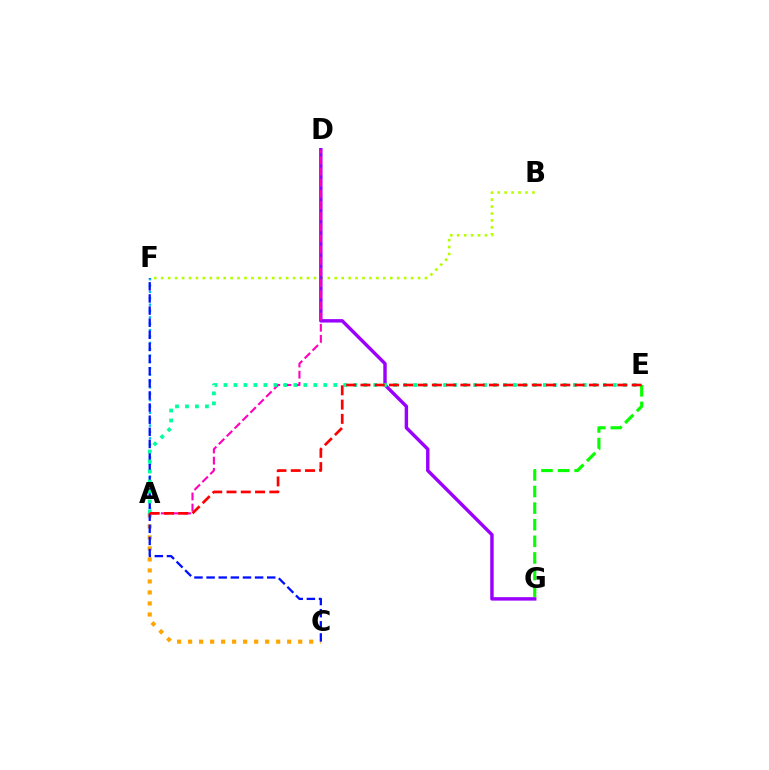{('B', 'F'): [{'color': '#b3ff00', 'line_style': 'dotted', 'thickness': 1.89}], ('A', 'F'): [{'color': '#00b5ff', 'line_style': 'dotted', 'thickness': 1.73}], ('A', 'C'): [{'color': '#ffa500', 'line_style': 'dotted', 'thickness': 2.99}], ('D', 'G'): [{'color': '#9b00ff', 'line_style': 'solid', 'thickness': 2.46}], ('C', 'F'): [{'color': '#0010ff', 'line_style': 'dashed', 'thickness': 1.65}], ('A', 'D'): [{'color': '#ff00bd', 'line_style': 'dashed', 'thickness': 1.52}], ('E', 'G'): [{'color': '#08ff00', 'line_style': 'dashed', 'thickness': 2.26}], ('A', 'E'): [{'color': '#00ff9d', 'line_style': 'dotted', 'thickness': 2.71}, {'color': '#ff0000', 'line_style': 'dashed', 'thickness': 1.94}]}